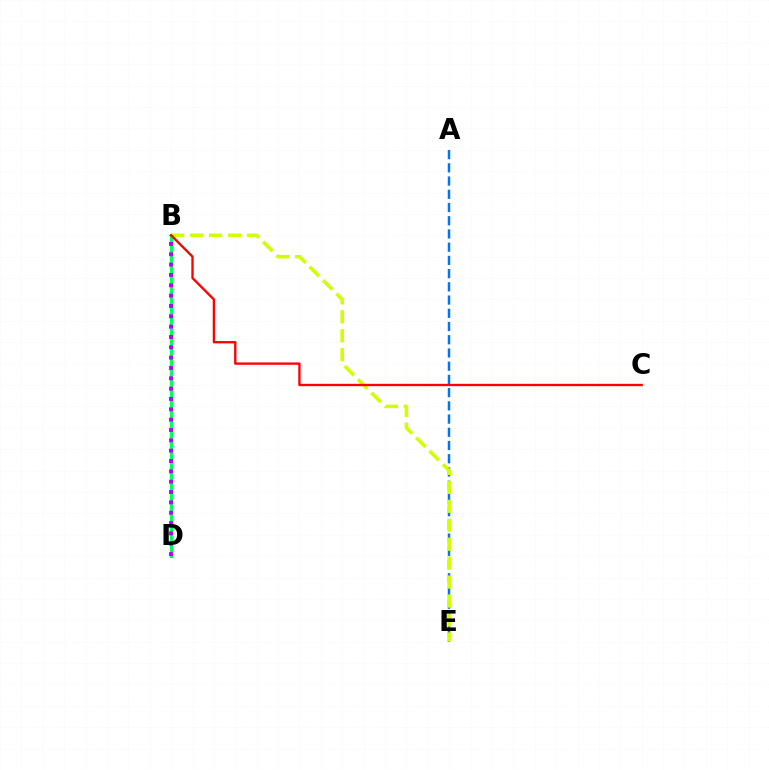{('A', 'E'): [{'color': '#0074ff', 'line_style': 'dashed', 'thickness': 1.8}], ('B', 'D'): [{'color': '#00ff5c', 'line_style': 'solid', 'thickness': 2.28}, {'color': '#b900ff', 'line_style': 'dotted', 'thickness': 2.81}], ('B', 'E'): [{'color': '#d1ff00', 'line_style': 'dashed', 'thickness': 2.57}], ('B', 'C'): [{'color': '#ff0000', 'line_style': 'solid', 'thickness': 1.68}]}